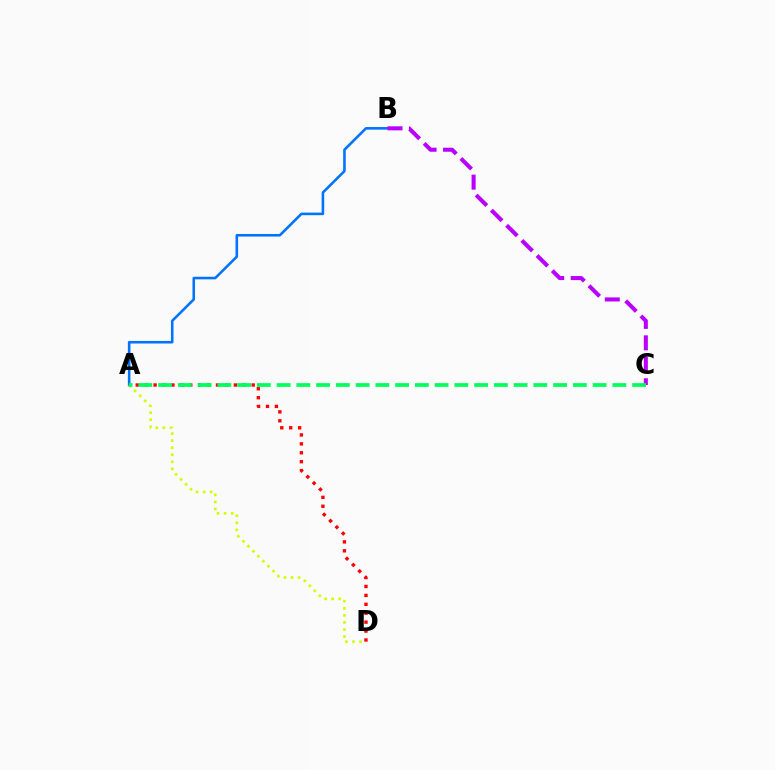{('A', 'D'): [{'color': '#ff0000', 'line_style': 'dotted', 'thickness': 2.42}, {'color': '#d1ff00', 'line_style': 'dotted', 'thickness': 1.92}], ('A', 'B'): [{'color': '#0074ff', 'line_style': 'solid', 'thickness': 1.86}], ('B', 'C'): [{'color': '#b900ff', 'line_style': 'dashed', 'thickness': 2.92}], ('A', 'C'): [{'color': '#00ff5c', 'line_style': 'dashed', 'thickness': 2.68}]}